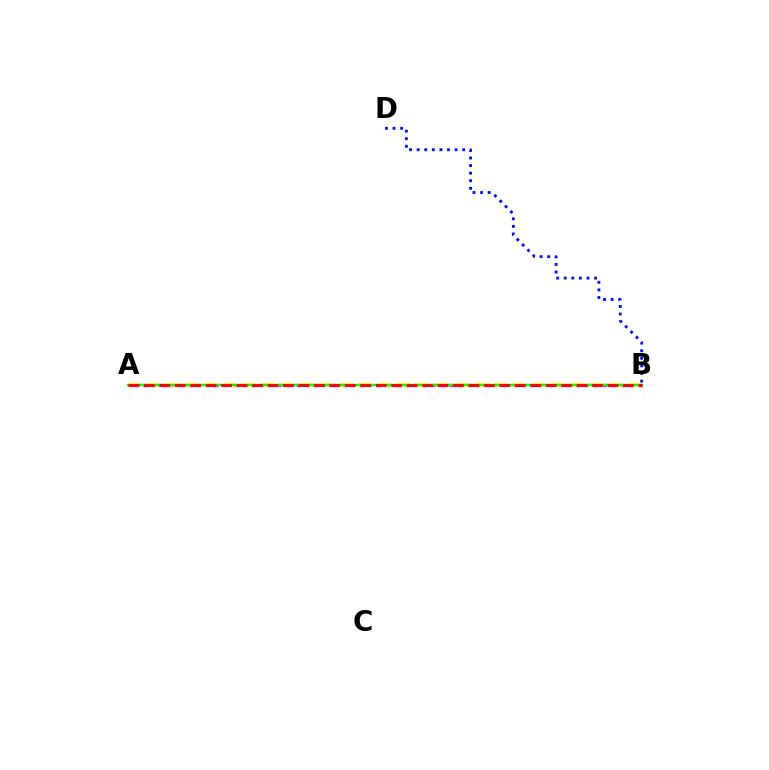{('B', 'D'): [{'color': '#0010ff', 'line_style': 'dotted', 'thickness': 2.06}], ('A', 'B'): [{'color': '#ee00ff', 'line_style': 'dotted', 'thickness': 2.45}, {'color': '#00fff6', 'line_style': 'solid', 'thickness': 1.75}, {'color': '#fcf500', 'line_style': 'dashed', 'thickness': 2.62}, {'color': '#08ff00', 'line_style': 'solid', 'thickness': 1.51}, {'color': '#ff0000', 'line_style': 'dashed', 'thickness': 2.1}]}